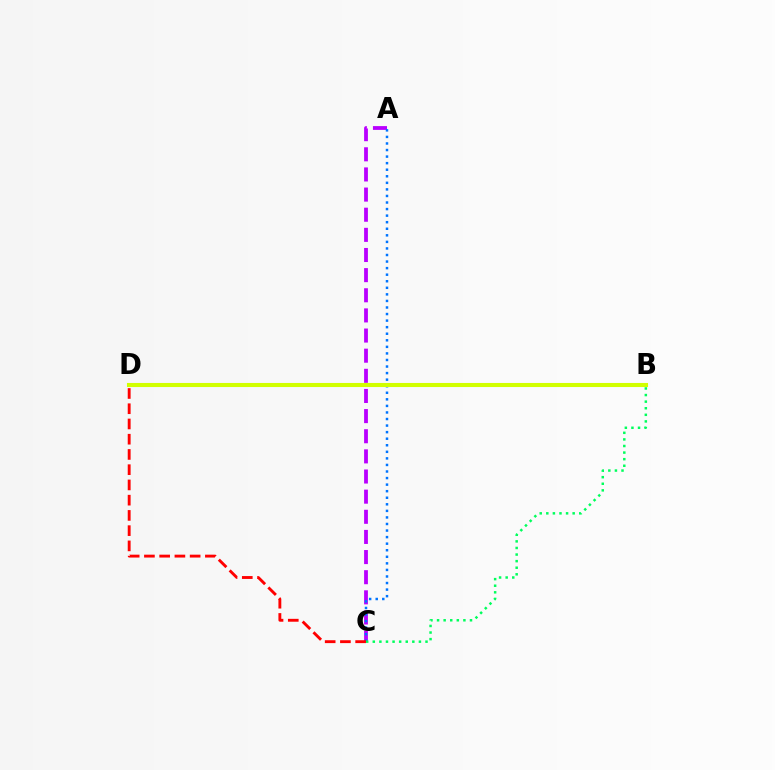{('A', 'C'): [{'color': '#b900ff', 'line_style': 'dashed', 'thickness': 2.74}, {'color': '#0074ff', 'line_style': 'dotted', 'thickness': 1.78}], ('B', 'C'): [{'color': '#00ff5c', 'line_style': 'dotted', 'thickness': 1.79}], ('B', 'D'): [{'color': '#d1ff00', 'line_style': 'solid', 'thickness': 2.94}], ('C', 'D'): [{'color': '#ff0000', 'line_style': 'dashed', 'thickness': 2.07}]}